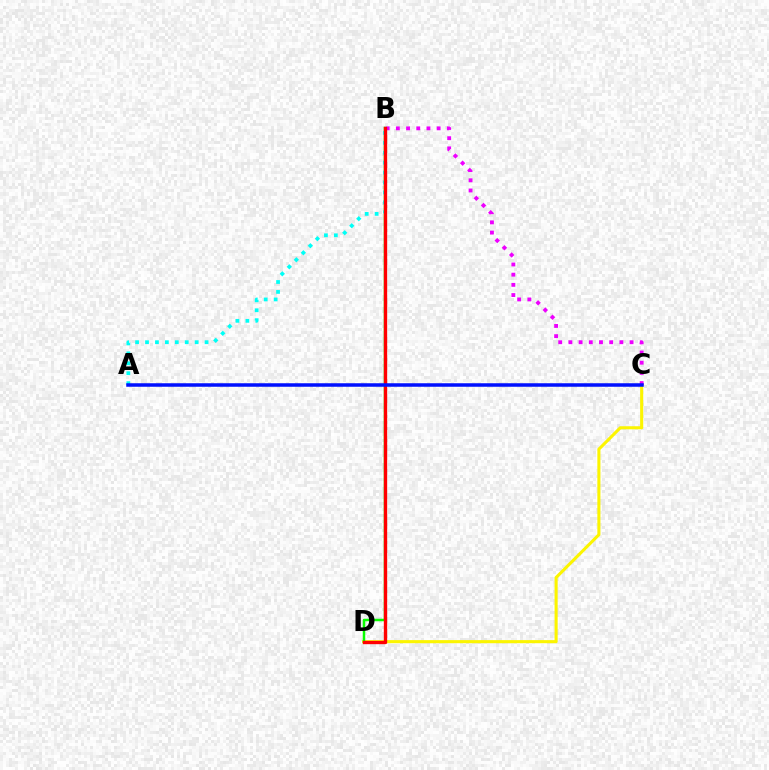{('C', 'D'): [{'color': '#fcf500', 'line_style': 'solid', 'thickness': 2.22}], ('B', 'D'): [{'color': '#08ff00', 'line_style': 'solid', 'thickness': 1.8}, {'color': '#ff0000', 'line_style': 'solid', 'thickness': 2.41}], ('B', 'C'): [{'color': '#ee00ff', 'line_style': 'dotted', 'thickness': 2.77}], ('A', 'B'): [{'color': '#00fff6', 'line_style': 'dotted', 'thickness': 2.7}], ('A', 'C'): [{'color': '#0010ff', 'line_style': 'solid', 'thickness': 2.52}]}